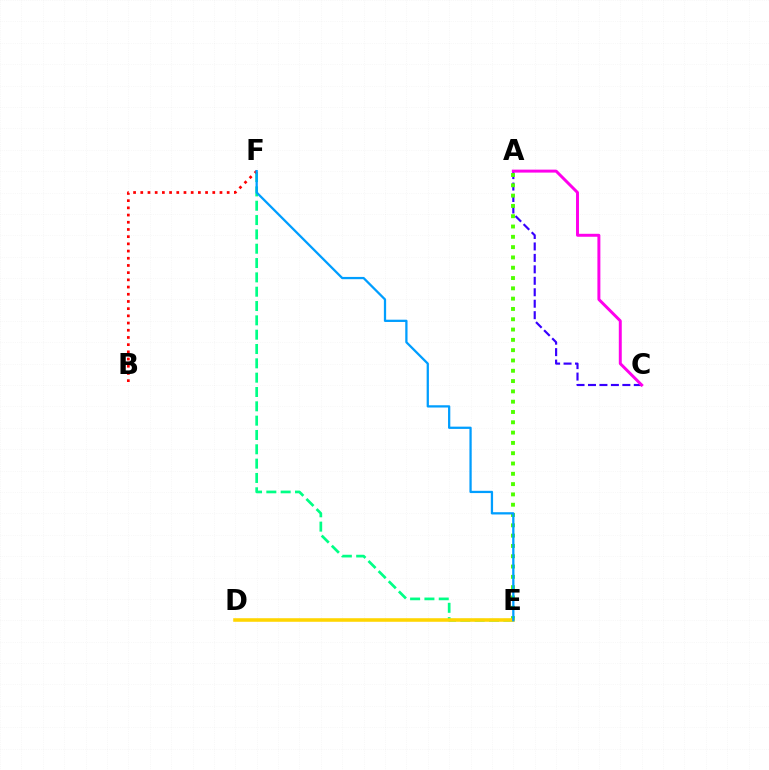{('A', 'C'): [{'color': '#3700ff', 'line_style': 'dashed', 'thickness': 1.56}, {'color': '#ff00ed', 'line_style': 'solid', 'thickness': 2.13}], ('E', 'F'): [{'color': '#00ff86', 'line_style': 'dashed', 'thickness': 1.95}, {'color': '#009eff', 'line_style': 'solid', 'thickness': 1.63}], ('B', 'F'): [{'color': '#ff0000', 'line_style': 'dotted', 'thickness': 1.96}], ('A', 'E'): [{'color': '#4fff00', 'line_style': 'dotted', 'thickness': 2.8}], ('D', 'E'): [{'color': '#ffd500', 'line_style': 'solid', 'thickness': 2.56}]}